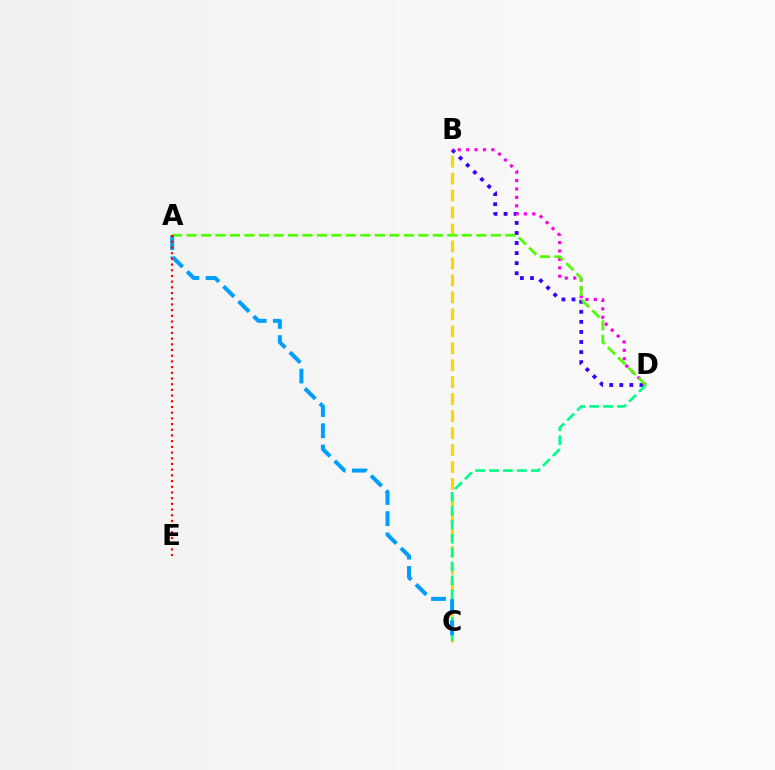{('B', 'D'): [{'color': '#3700ff', 'line_style': 'dotted', 'thickness': 2.73}, {'color': '#ff00ed', 'line_style': 'dotted', 'thickness': 2.28}], ('B', 'C'): [{'color': '#ffd500', 'line_style': 'dashed', 'thickness': 2.3}], ('C', 'D'): [{'color': '#00ff86', 'line_style': 'dashed', 'thickness': 1.89}], ('A', 'D'): [{'color': '#4fff00', 'line_style': 'dashed', 'thickness': 1.97}], ('A', 'C'): [{'color': '#009eff', 'line_style': 'dashed', 'thickness': 2.88}], ('A', 'E'): [{'color': '#ff0000', 'line_style': 'dotted', 'thickness': 1.55}]}